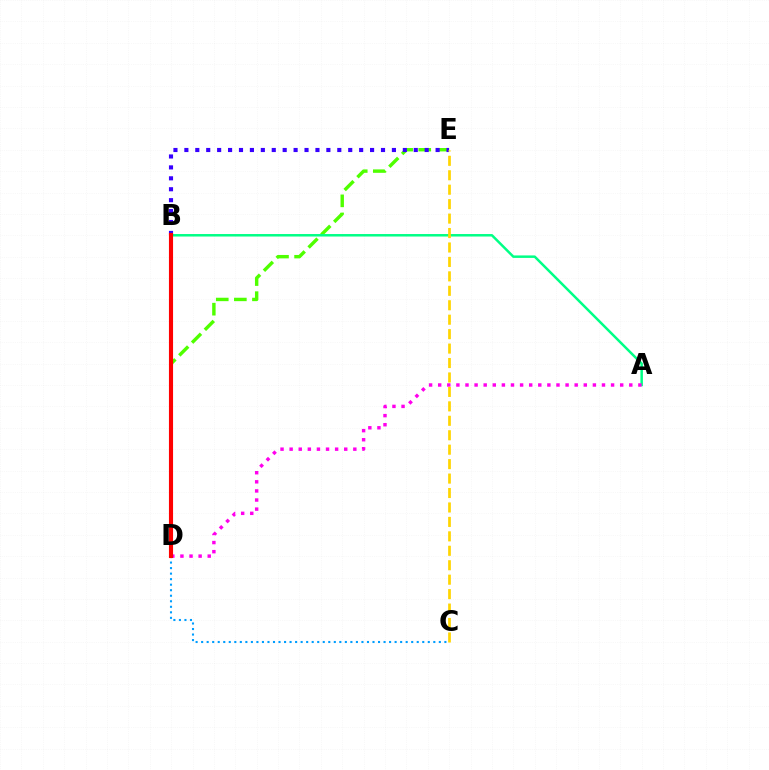{('D', 'E'): [{'color': '#4fff00', 'line_style': 'dashed', 'thickness': 2.46}], ('A', 'B'): [{'color': '#00ff86', 'line_style': 'solid', 'thickness': 1.79}], ('A', 'D'): [{'color': '#ff00ed', 'line_style': 'dotted', 'thickness': 2.47}], ('C', 'D'): [{'color': '#009eff', 'line_style': 'dotted', 'thickness': 1.5}], ('B', 'E'): [{'color': '#3700ff', 'line_style': 'dotted', 'thickness': 2.97}], ('C', 'E'): [{'color': '#ffd500', 'line_style': 'dashed', 'thickness': 1.96}], ('B', 'D'): [{'color': '#ff0000', 'line_style': 'solid', 'thickness': 2.96}]}